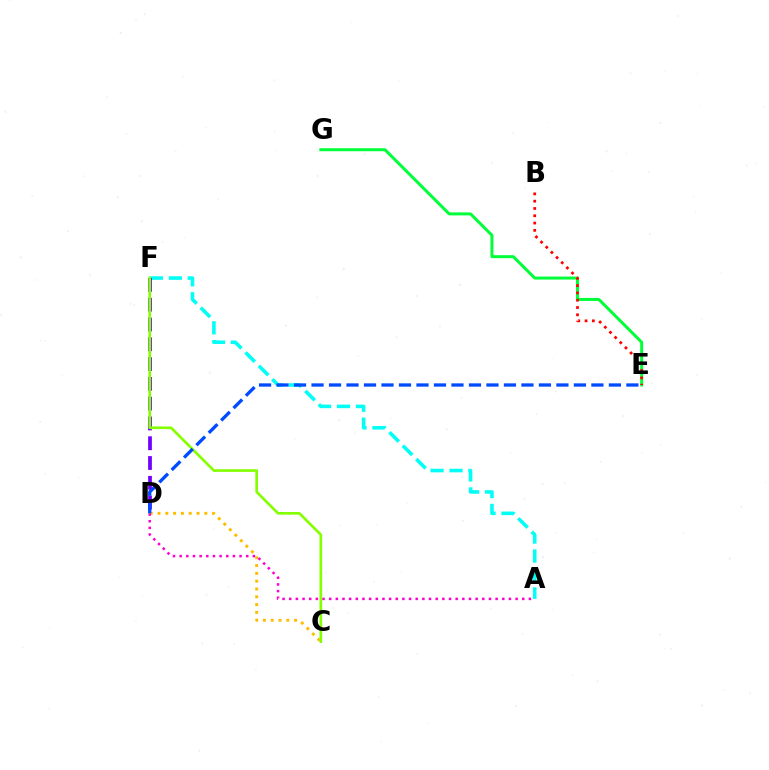{('C', 'D'): [{'color': '#ffbd00', 'line_style': 'dotted', 'thickness': 2.12}], ('E', 'G'): [{'color': '#00ff39', 'line_style': 'solid', 'thickness': 2.16}], ('B', 'E'): [{'color': '#ff0000', 'line_style': 'dotted', 'thickness': 1.98}], ('A', 'F'): [{'color': '#00fff6', 'line_style': 'dashed', 'thickness': 2.58}], ('A', 'D'): [{'color': '#ff00cf', 'line_style': 'dotted', 'thickness': 1.81}], ('D', 'F'): [{'color': '#7200ff', 'line_style': 'dashed', 'thickness': 2.69}], ('C', 'F'): [{'color': '#84ff00', 'line_style': 'solid', 'thickness': 1.91}], ('D', 'E'): [{'color': '#004bff', 'line_style': 'dashed', 'thickness': 2.38}]}